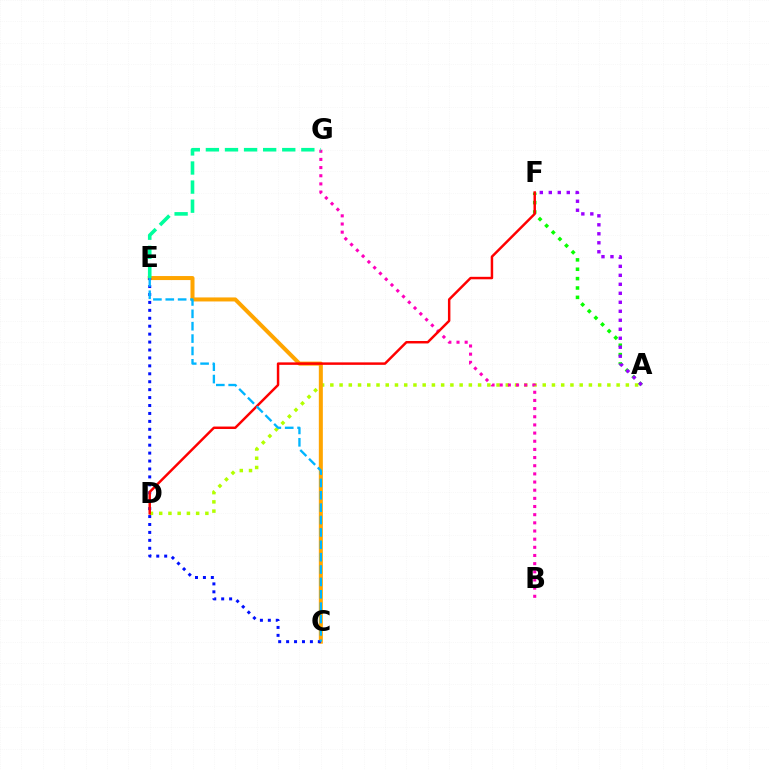{('A', 'D'): [{'color': '#b3ff00', 'line_style': 'dotted', 'thickness': 2.51}], ('C', 'E'): [{'color': '#ffa500', 'line_style': 'solid', 'thickness': 2.9}, {'color': '#0010ff', 'line_style': 'dotted', 'thickness': 2.15}, {'color': '#00b5ff', 'line_style': 'dashed', 'thickness': 1.68}], ('A', 'F'): [{'color': '#08ff00', 'line_style': 'dotted', 'thickness': 2.55}, {'color': '#9b00ff', 'line_style': 'dotted', 'thickness': 2.44}], ('B', 'G'): [{'color': '#ff00bd', 'line_style': 'dotted', 'thickness': 2.22}], ('D', 'F'): [{'color': '#ff0000', 'line_style': 'solid', 'thickness': 1.78}], ('E', 'G'): [{'color': '#00ff9d', 'line_style': 'dashed', 'thickness': 2.59}]}